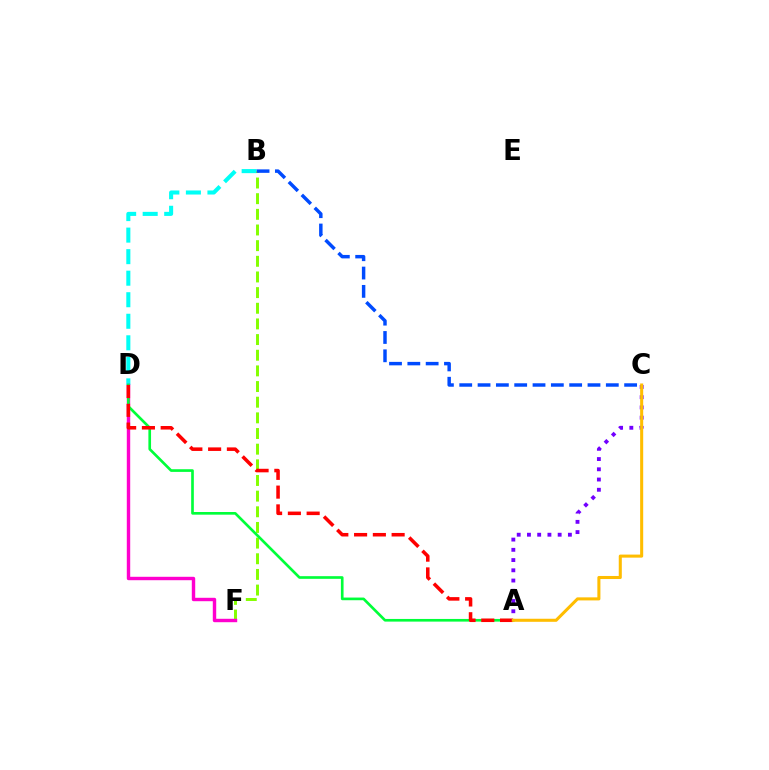{('B', 'D'): [{'color': '#00fff6', 'line_style': 'dashed', 'thickness': 2.93}], ('B', 'F'): [{'color': '#84ff00', 'line_style': 'dashed', 'thickness': 2.13}], ('D', 'F'): [{'color': '#ff00cf', 'line_style': 'solid', 'thickness': 2.46}], ('A', 'D'): [{'color': '#00ff39', 'line_style': 'solid', 'thickness': 1.92}, {'color': '#ff0000', 'line_style': 'dashed', 'thickness': 2.55}], ('A', 'C'): [{'color': '#7200ff', 'line_style': 'dotted', 'thickness': 2.78}, {'color': '#ffbd00', 'line_style': 'solid', 'thickness': 2.2}], ('B', 'C'): [{'color': '#004bff', 'line_style': 'dashed', 'thickness': 2.49}]}